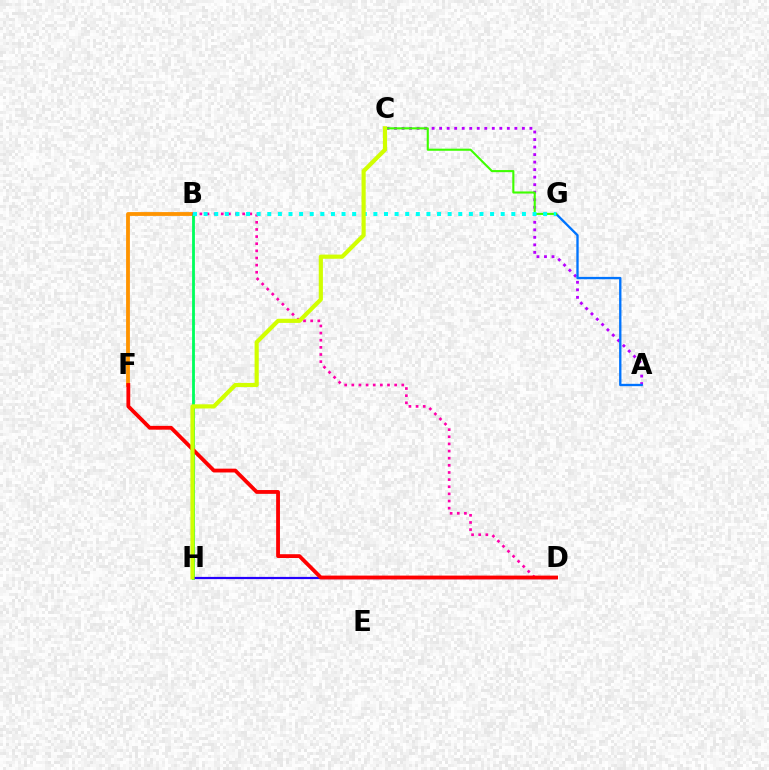{('B', 'F'): [{'color': '#ff9400', 'line_style': 'solid', 'thickness': 2.75}], ('B', 'H'): [{'color': '#00ff5c', 'line_style': 'solid', 'thickness': 2.03}], ('D', 'H'): [{'color': '#2500ff', 'line_style': 'solid', 'thickness': 1.59}], ('A', 'C'): [{'color': '#b900ff', 'line_style': 'dotted', 'thickness': 2.04}], ('B', 'D'): [{'color': '#ff00ac', 'line_style': 'dotted', 'thickness': 1.94}], ('A', 'G'): [{'color': '#0074ff', 'line_style': 'solid', 'thickness': 1.69}], ('C', 'G'): [{'color': '#3dff00', 'line_style': 'solid', 'thickness': 1.52}], ('D', 'F'): [{'color': '#ff0000', 'line_style': 'solid', 'thickness': 2.74}], ('B', 'G'): [{'color': '#00fff6', 'line_style': 'dotted', 'thickness': 2.88}], ('C', 'H'): [{'color': '#d1ff00', 'line_style': 'solid', 'thickness': 2.99}]}